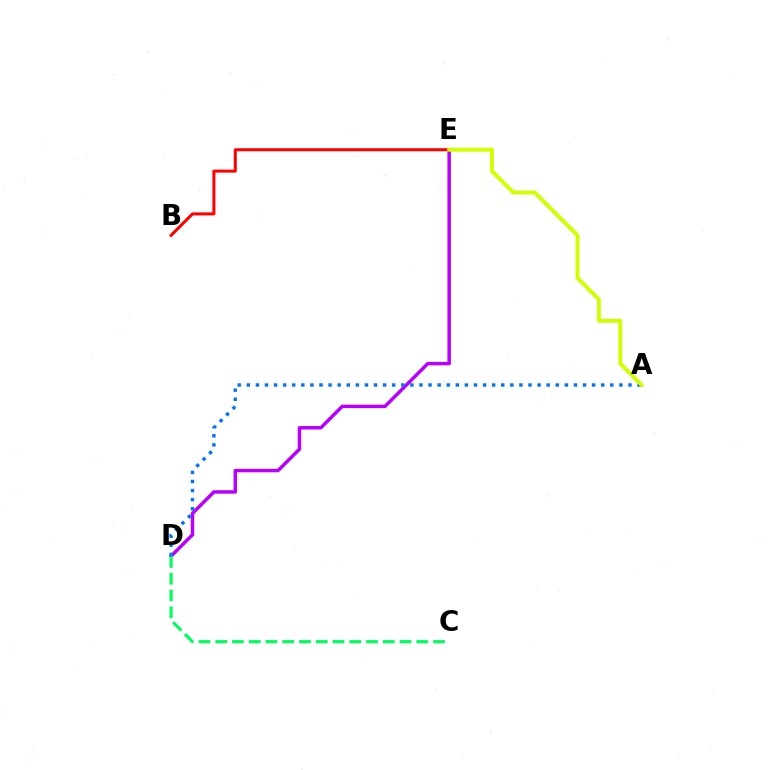{('D', 'E'): [{'color': '#b900ff', 'line_style': 'solid', 'thickness': 2.5}], ('A', 'D'): [{'color': '#0074ff', 'line_style': 'dotted', 'thickness': 2.47}], ('B', 'E'): [{'color': '#ff0000', 'line_style': 'solid', 'thickness': 2.18}], ('A', 'E'): [{'color': '#d1ff00', 'line_style': 'solid', 'thickness': 2.82}], ('C', 'D'): [{'color': '#00ff5c', 'line_style': 'dashed', 'thickness': 2.28}]}